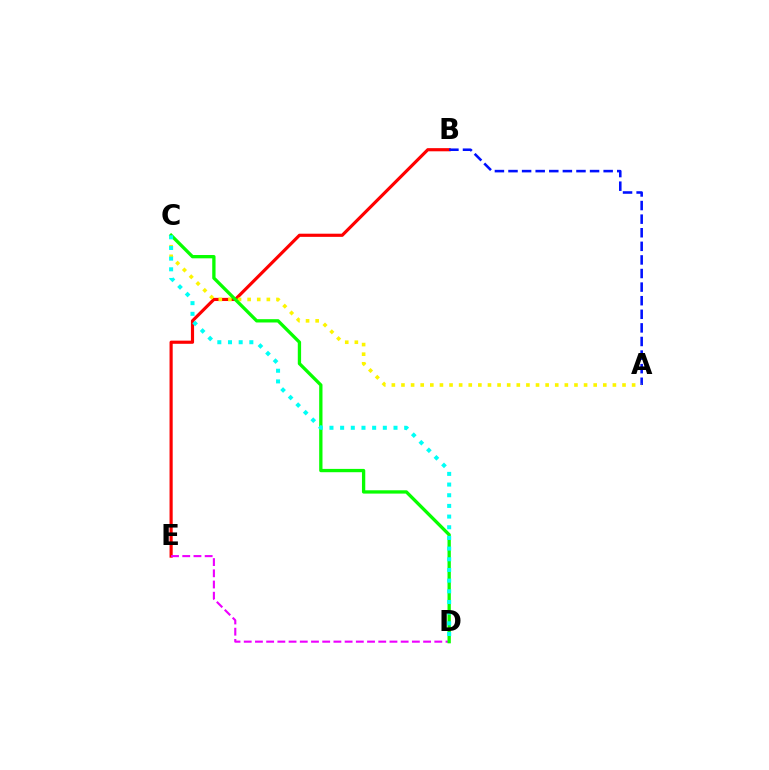{('B', 'E'): [{'color': '#ff0000', 'line_style': 'solid', 'thickness': 2.27}], ('A', 'B'): [{'color': '#0010ff', 'line_style': 'dashed', 'thickness': 1.85}], ('A', 'C'): [{'color': '#fcf500', 'line_style': 'dotted', 'thickness': 2.61}], ('D', 'E'): [{'color': '#ee00ff', 'line_style': 'dashed', 'thickness': 1.52}], ('C', 'D'): [{'color': '#08ff00', 'line_style': 'solid', 'thickness': 2.38}, {'color': '#00fff6', 'line_style': 'dotted', 'thickness': 2.9}]}